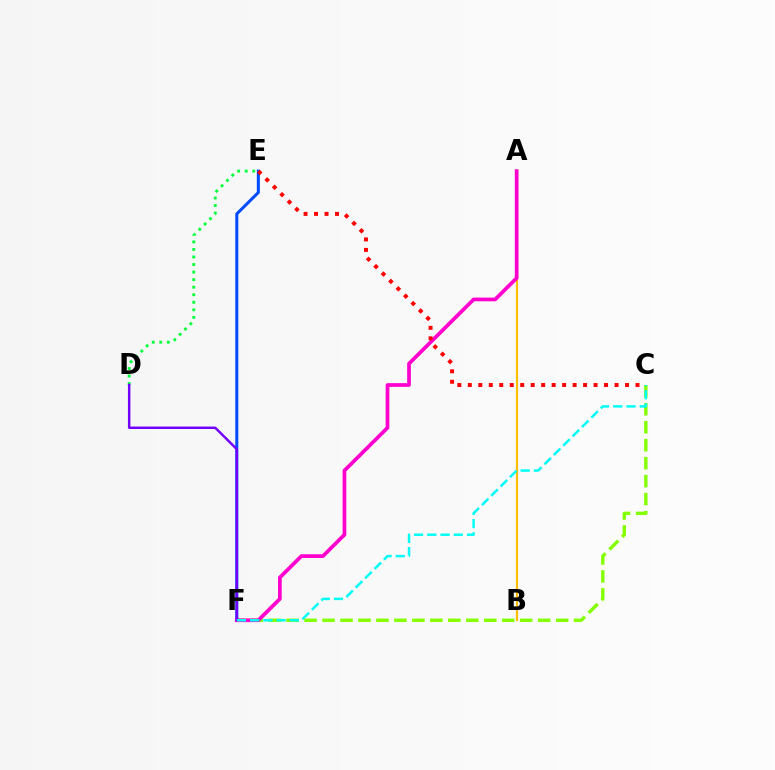{('C', 'F'): [{'color': '#84ff00', 'line_style': 'dashed', 'thickness': 2.44}, {'color': '#00fff6', 'line_style': 'dashed', 'thickness': 1.8}], ('A', 'B'): [{'color': '#ffbd00', 'line_style': 'solid', 'thickness': 1.56}], ('E', 'F'): [{'color': '#004bff', 'line_style': 'solid', 'thickness': 2.18}], ('A', 'F'): [{'color': '#ff00cf', 'line_style': 'solid', 'thickness': 2.68}], ('D', 'E'): [{'color': '#00ff39', 'line_style': 'dotted', 'thickness': 2.05}], ('D', 'F'): [{'color': '#7200ff', 'line_style': 'solid', 'thickness': 1.77}], ('C', 'E'): [{'color': '#ff0000', 'line_style': 'dotted', 'thickness': 2.85}]}